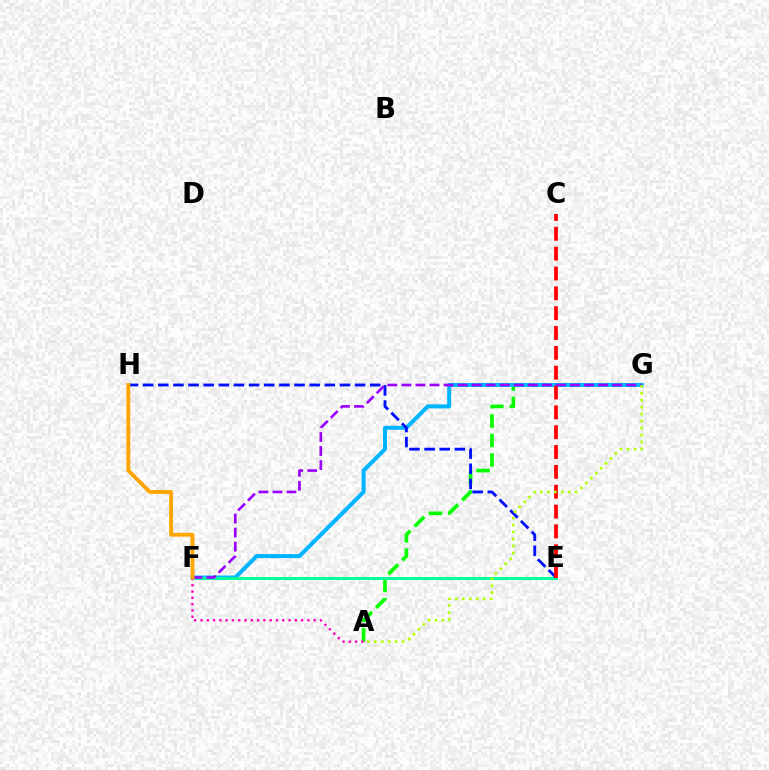{('A', 'G'): [{'color': '#08ff00', 'line_style': 'dashed', 'thickness': 2.65}, {'color': '#b3ff00', 'line_style': 'dotted', 'thickness': 1.89}], ('F', 'G'): [{'color': '#00b5ff', 'line_style': 'solid', 'thickness': 2.89}, {'color': '#9b00ff', 'line_style': 'dashed', 'thickness': 1.91}], ('E', 'F'): [{'color': '#00ff9d', 'line_style': 'solid', 'thickness': 2.15}], ('E', 'H'): [{'color': '#0010ff', 'line_style': 'dashed', 'thickness': 2.06}], ('C', 'E'): [{'color': '#ff0000', 'line_style': 'dashed', 'thickness': 2.7}], ('A', 'F'): [{'color': '#ff00bd', 'line_style': 'dotted', 'thickness': 1.71}], ('F', 'H'): [{'color': '#ffa500', 'line_style': 'solid', 'thickness': 2.76}]}